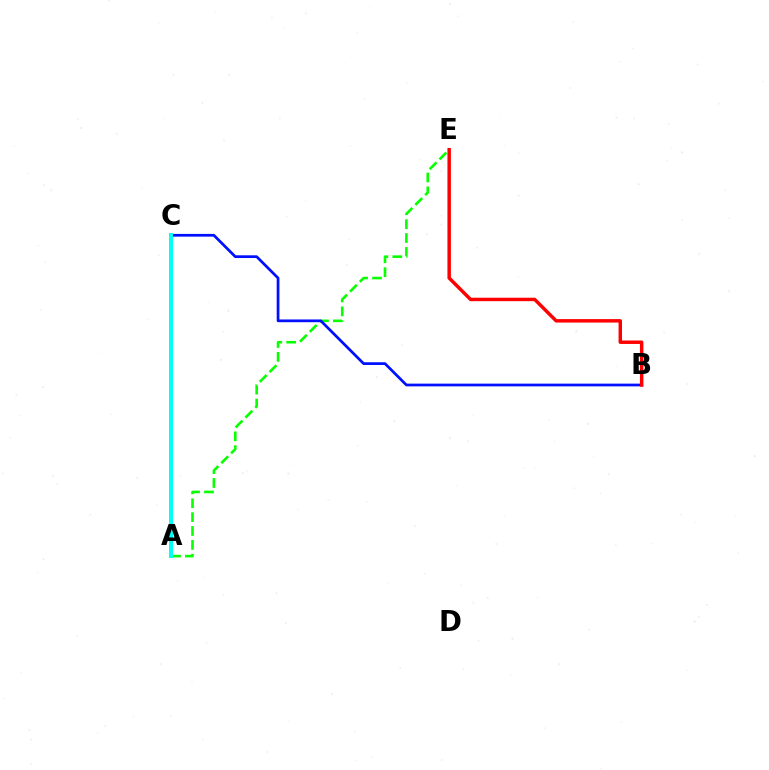{('A', 'C'): [{'color': '#fcf500', 'line_style': 'dotted', 'thickness': 2.12}, {'color': '#ee00ff', 'line_style': 'solid', 'thickness': 1.98}, {'color': '#00fff6', 'line_style': 'solid', 'thickness': 2.9}], ('A', 'E'): [{'color': '#08ff00', 'line_style': 'dashed', 'thickness': 1.89}], ('B', 'C'): [{'color': '#0010ff', 'line_style': 'solid', 'thickness': 1.97}], ('B', 'E'): [{'color': '#ff0000', 'line_style': 'solid', 'thickness': 2.48}]}